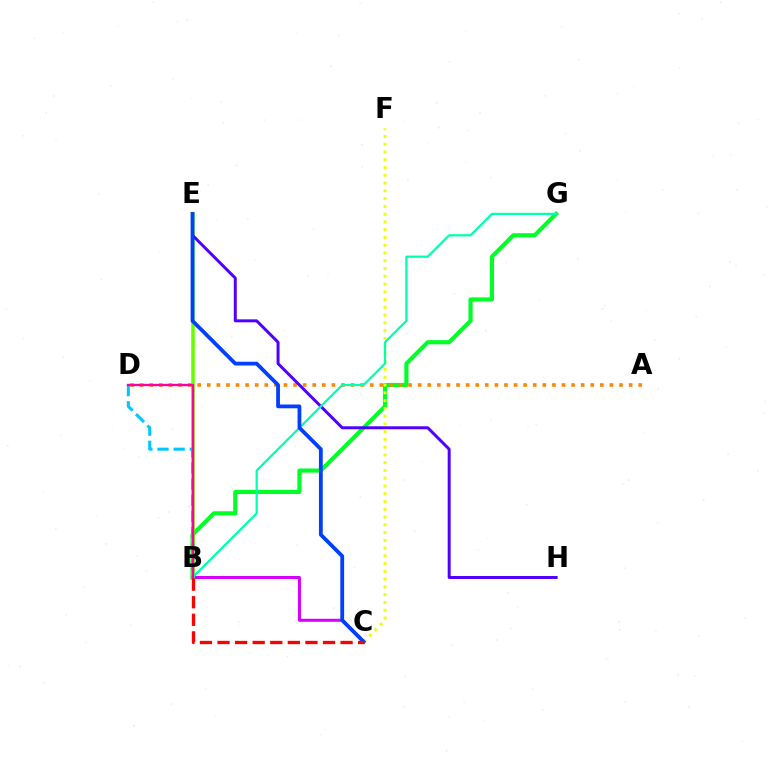{('B', 'G'): [{'color': '#00ff27', 'line_style': 'solid', 'thickness': 2.97}, {'color': '#00ffaf', 'line_style': 'solid', 'thickness': 1.6}], ('B', 'C'): [{'color': '#d600ff', 'line_style': 'solid', 'thickness': 2.18}, {'color': '#ff0000', 'line_style': 'dashed', 'thickness': 2.39}], ('C', 'F'): [{'color': '#eeff00', 'line_style': 'dotted', 'thickness': 2.11}], ('B', 'E'): [{'color': '#66ff00', 'line_style': 'solid', 'thickness': 2.53}], ('A', 'D'): [{'color': '#ff8800', 'line_style': 'dotted', 'thickness': 2.6}], ('E', 'H'): [{'color': '#4f00ff', 'line_style': 'solid', 'thickness': 2.14}], ('B', 'D'): [{'color': '#00c7ff', 'line_style': 'dashed', 'thickness': 2.19}, {'color': '#ff00a0', 'line_style': 'solid', 'thickness': 1.68}], ('C', 'E'): [{'color': '#003fff', 'line_style': 'solid', 'thickness': 2.72}]}